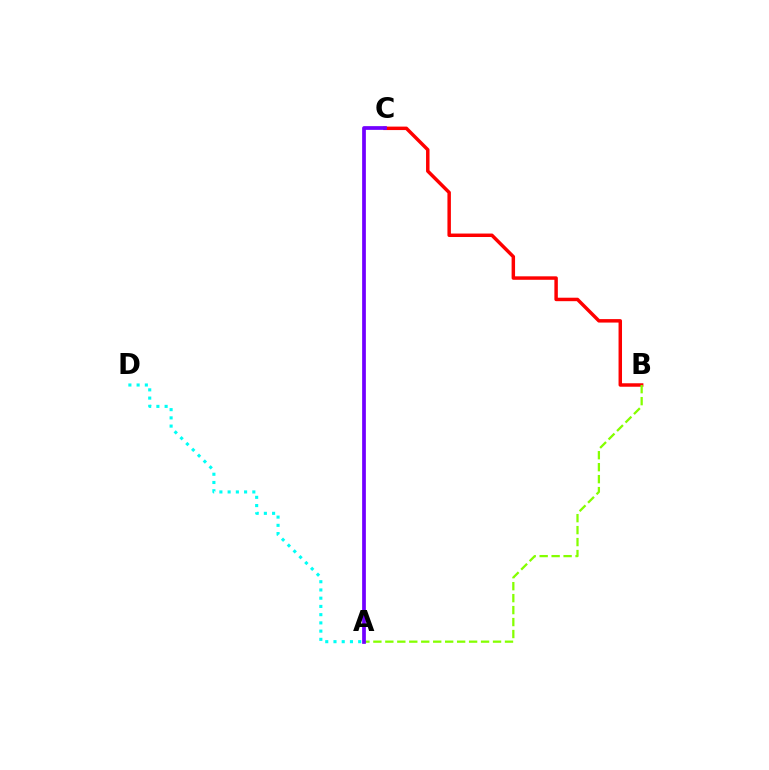{('A', 'D'): [{'color': '#00fff6', 'line_style': 'dotted', 'thickness': 2.24}], ('B', 'C'): [{'color': '#ff0000', 'line_style': 'solid', 'thickness': 2.5}], ('A', 'B'): [{'color': '#84ff00', 'line_style': 'dashed', 'thickness': 1.63}], ('A', 'C'): [{'color': '#7200ff', 'line_style': 'solid', 'thickness': 2.68}]}